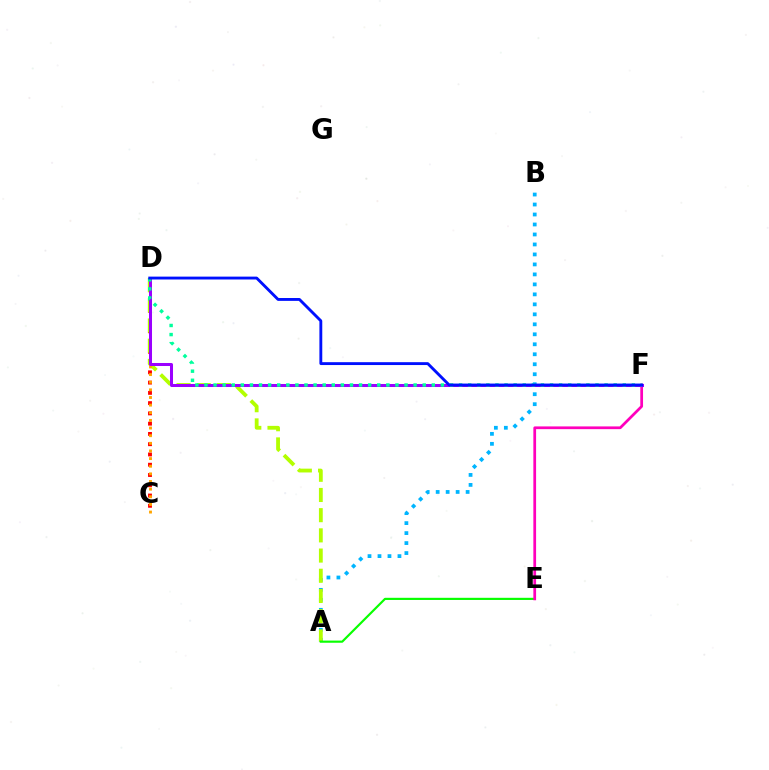{('C', 'D'): [{'color': '#ff0000', 'line_style': 'dotted', 'thickness': 2.79}, {'color': '#ffa500', 'line_style': 'dotted', 'thickness': 2.08}], ('A', 'B'): [{'color': '#00b5ff', 'line_style': 'dotted', 'thickness': 2.71}], ('A', 'D'): [{'color': '#b3ff00', 'line_style': 'dashed', 'thickness': 2.74}], ('A', 'E'): [{'color': '#08ff00', 'line_style': 'solid', 'thickness': 1.56}], ('E', 'F'): [{'color': '#ff00bd', 'line_style': 'solid', 'thickness': 1.97}], ('D', 'F'): [{'color': '#9b00ff', 'line_style': 'solid', 'thickness': 2.17}, {'color': '#00ff9d', 'line_style': 'dotted', 'thickness': 2.47}, {'color': '#0010ff', 'line_style': 'solid', 'thickness': 2.06}]}